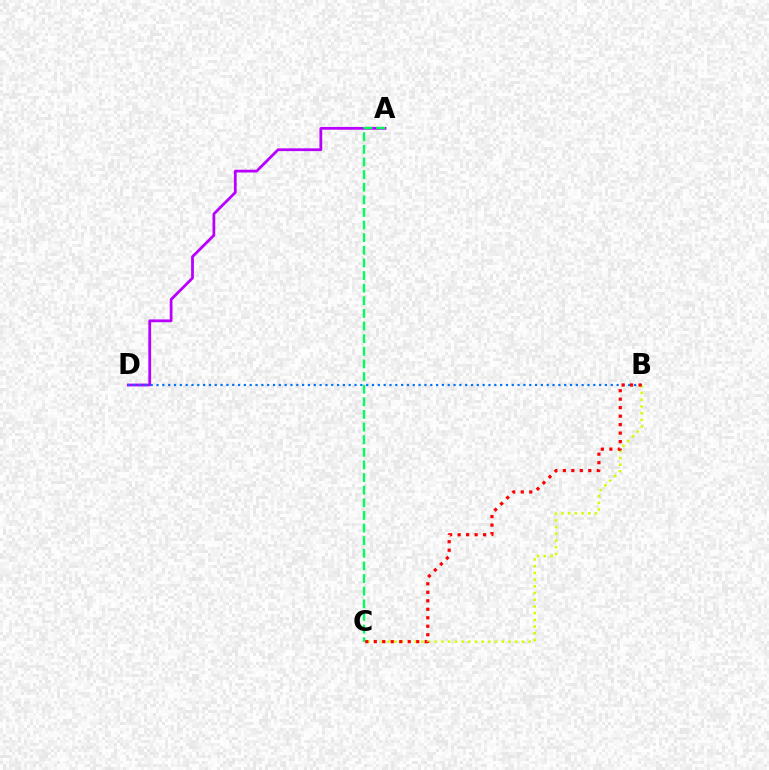{('A', 'D'): [{'color': '#b900ff', 'line_style': 'solid', 'thickness': 2.0}], ('B', 'D'): [{'color': '#0074ff', 'line_style': 'dotted', 'thickness': 1.58}], ('B', 'C'): [{'color': '#d1ff00', 'line_style': 'dotted', 'thickness': 1.82}, {'color': '#ff0000', 'line_style': 'dotted', 'thickness': 2.31}], ('A', 'C'): [{'color': '#00ff5c', 'line_style': 'dashed', 'thickness': 1.72}]}